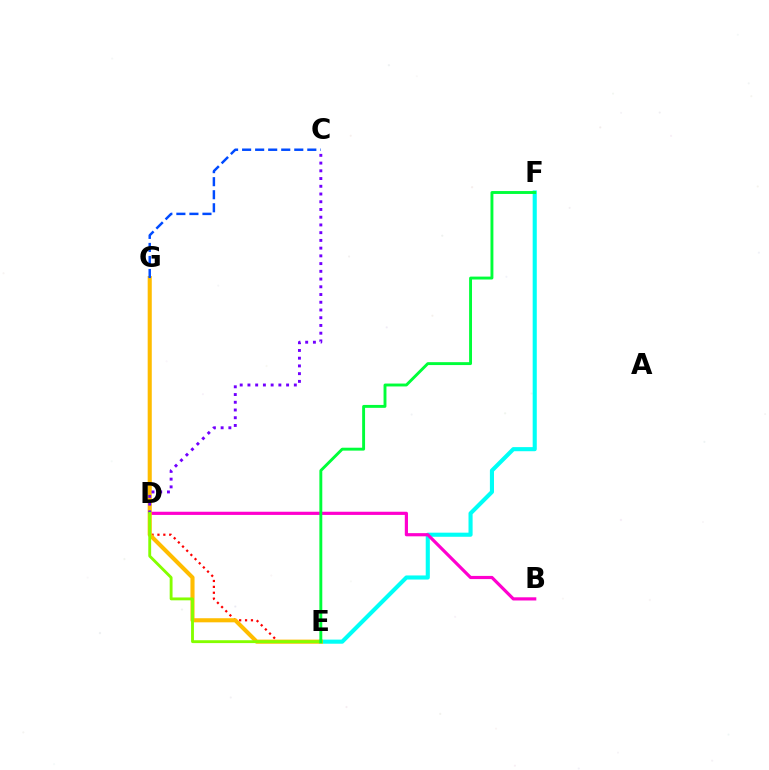{('E', 'F'): [{'color': '#00fff6', 'line_style': 'solid', 'thickness': 2.95}, {'color': '#00ff39', 'line_style': 'solid', 'thickness': 2.09}], ('B', 'D'): [{'color': '#ff00cf', 'line_style': 'solid', 'thickness': 2.29}], ('E', 'G'): [{'color': '#ff0000', 'line_style': 'dotted', 'thickness': 1.6}, {'color': '#ffbd00', 'line_style': 'solid', 'thickness': 2.95}], ('C', 'G'): [{'color': '#004bff', 'line_style': 'dashed', 'thickness': 1.77}], ('C', 'D'): [{'color': '#7200ff', 'line_style': 'dotted', 'thickness': 2.1}], ('D', 'E'): [{'color': '#84ff00', 'line_style': 'solid', 'thickness': 2.06}]}